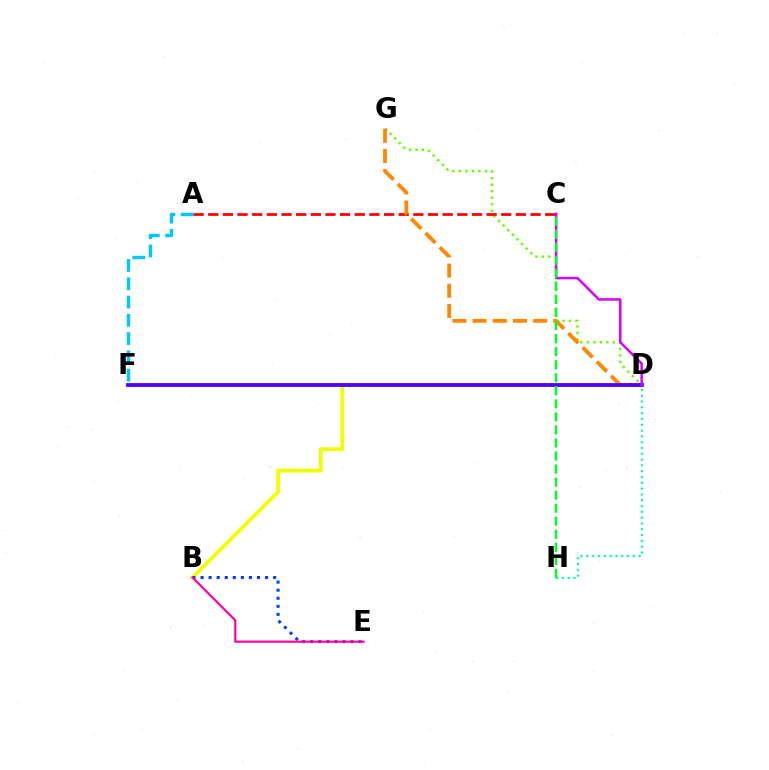{('A', 'F'): [{'color': '#00c7ff', 'line_style': 'dashed', 'thickness': 2.48}], ('D', 'G'): [{'color': '#66ff00', 'line_style': 'dotted', 'thickness': 1.77}, {'color': '#ff8800', 'line_style': 'dashed', 'thickness': 2.74}], ('A', 'C'): [{'color': '#ff0000', 'line_style': 'dashed', 'thickness': 1.99}], ('B', 'D'): [{'color': '#eeff00', 'line_style': 'solid', 'thickness': 2.73}], ('D', 'F'): [{'color': '#4f00ff', 'line_style': 'solid', 'thickness': 2.74}], ('C', 'D'): [{'color': '#d600ff', 'line_style': 'solid', 'thickness': 1.8}], ('B', 'E'): [{'color': '#003fff', 'line_style': 'dotted', 'thickness': 2.19}, {'color': '#ff00a0', 'line_style': 'solid', 'thickness': 1.56}], ('D', 'H'): [{'color': '#00ffaf', 'line_style': 'dotted', 'thickness': 1.58}], ('C', 'H'): [{'color': '#00ff27', 'line_style': 'dashed', 'thickness': 1.77}]}